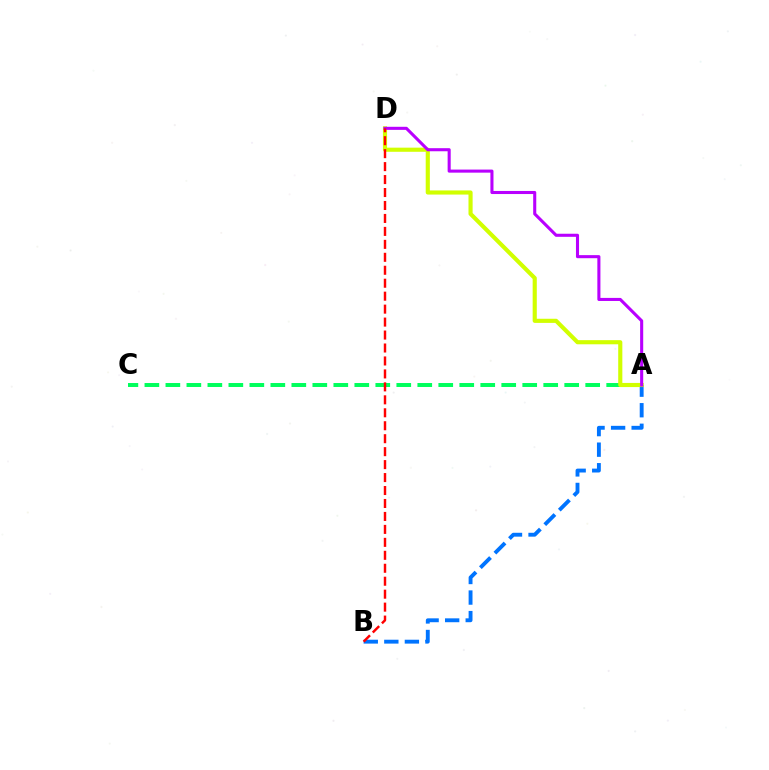{('A', 'B'): [{'color': '#0074ff', 'line_style': 'dashed', 'thickness': 2.79}], ('A', 'C'): [{'color': '#00ff5c', 'line_style': 'dashed', 'thickness': 2.85}], ('A', 'D'): [{'color': '#d1ff00', 'line_style': 'solid', 'thickness': 2.98}, {'color': '#b900ff', 'line_style': 'solid', 'thickness': 2.21}], ('B', 'D'): [{'color': '#ff0000', 'line_style': 'dashed', 'thickness': 1.76}]}